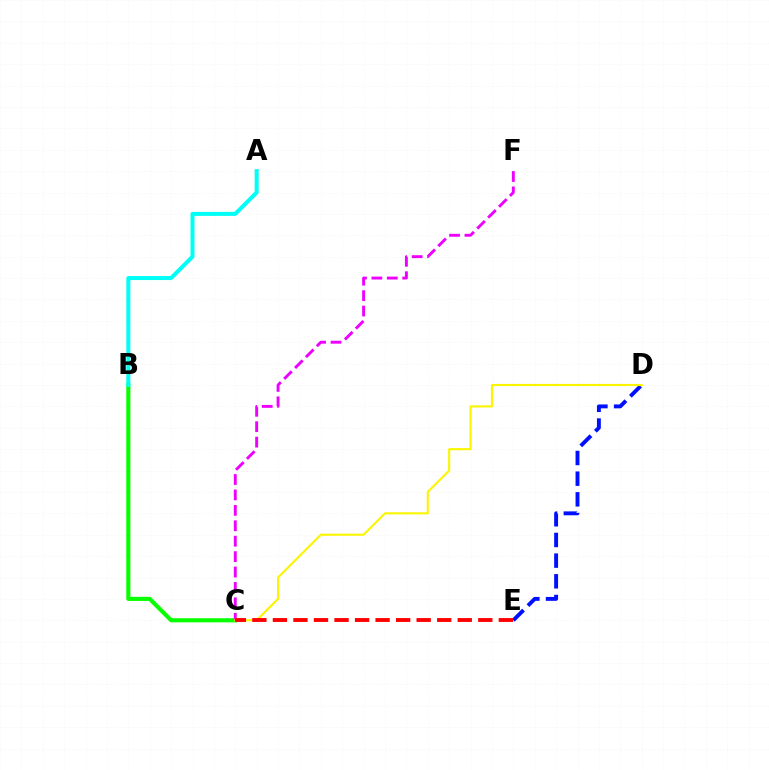{('B', 'C'): [{'color': '#08ff00', 'line_style': 'solid', 'thickness': 2.97}], ('A', 'B'): [{'color': '#00fff6', 'line_style': 'solid', 'thickness': 2.89}], ('D', 'E'): [{'color': '#0010ff', 'line_style': 'dashed', 'thickness': 2.81}], ('C', 'F'): [{'color': '#ee00ff', 'line_style': 'dashed', 'thickness': 2.09}], ('C', 'D'): [{'color': '#fcf500', 'line_style': 'solid', 'thickness': 1.53}], ('C', 'E'): [{'color': '#ff0000', 'line_style': 'dashed', 'thickness': 2.79}]}